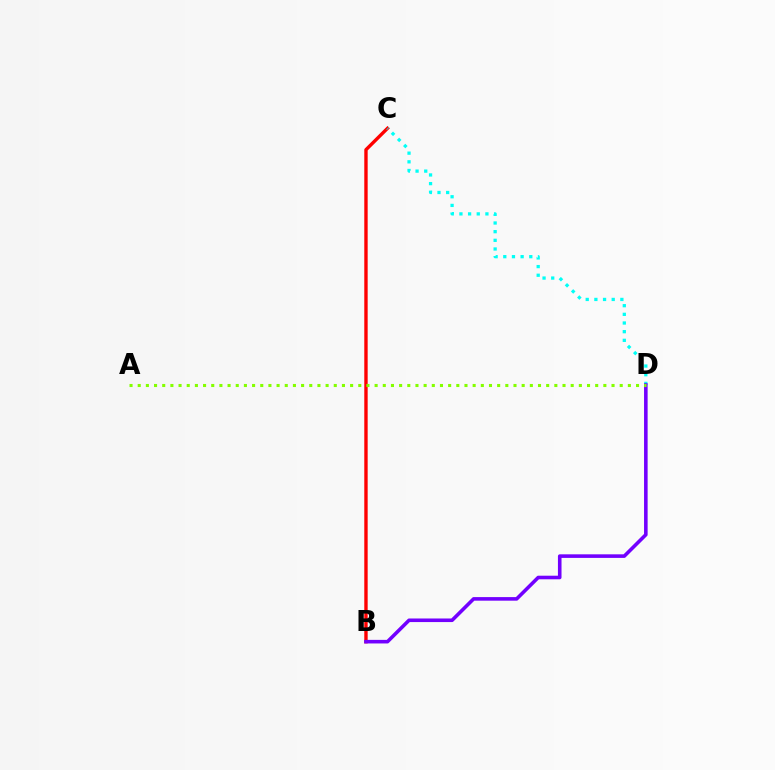{('B', 'C'): [{'color': '#ff0000', 'line_style': 'solid', 'thickness': 2.44}], ('C', 'D'): [{'color': '#00fff6', 'line_style': 'dotted', 'thickness': 2.35}], ('B', 'D'): [{'color': '#7200ff', 'line_style': 'solid', 'thickness': 2.58}], ('A', 'D'): [{'color': '#84ff00', 'line_style': 'dotted', 'thickness': 2.22}]}